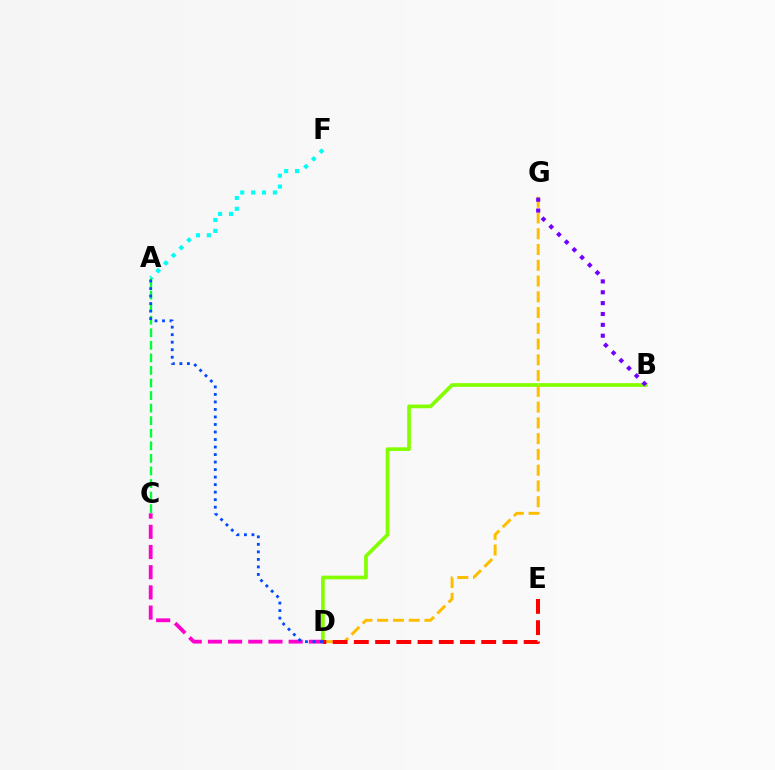{('A', 'F'): [{'color': '#00fff6', 'line_style': 'dotted', 'thickness': 2.96}], ('B', 'D'): [{'color': '#84ff00', 'line_style': 'solid', 'thickness': 2.67}], ('D', 'G'): [{'color': '#ffbd00', 'line_style': 'dashed', 'thickness': 2.14}], ('B', 'G'): [{'color': '#7200ff', 'line_style': 'dotted', 'thickness': 2.95}], ('D', 'E'): [{'color': '#ff0000', 'line_style': 'dashed', 'thickness': 2.88}], ('A', 'C'): [{'color': '#00ff39', 'line_style': 'dashed', 'thickness': 1.71}], ('C', 'D'): [{'color': '#ff00cf', 'line_style': 'dashed', 'thickness': 2.74}], ('A', 'D'): [{'color': '#004bff', 'line_style': 'dotted', 'thickness': 2.04}]}